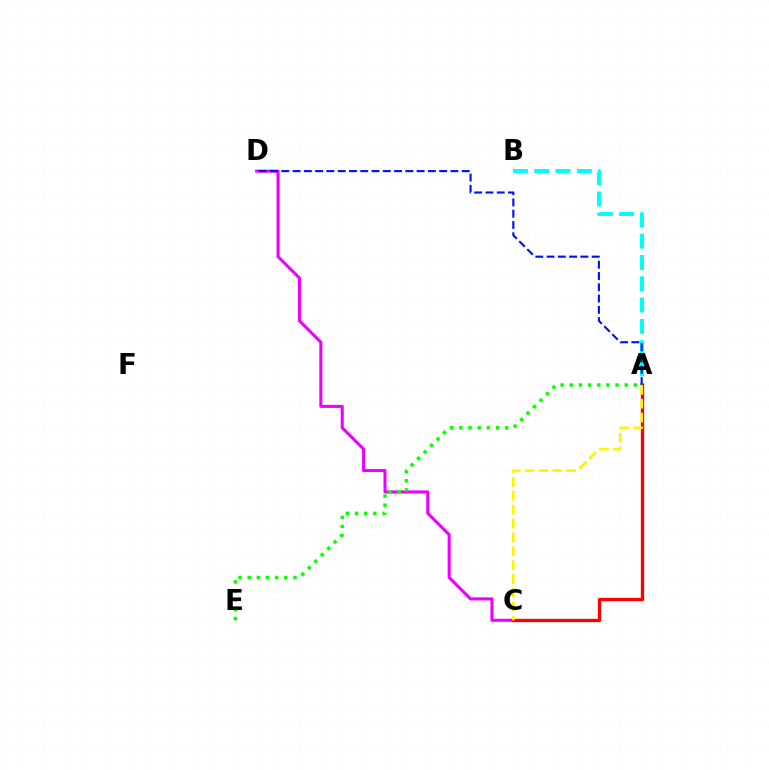{('C', 'D'): [{'color': '#ee00ff', 'line_style': 'solid', 'thickness': 2.2}], ('A', 'B'): [{'color': '#00fff6', 'line_style': 'dashed', 'thickness': 2.89}], ('A', 'E'): [{'color': '#08ff00', 'line_style': 'dotted', 'thickness': 2.49}], ('A', 'D'): [{'color': '#0010ff', 'line_style': 'dashed', 'thickness': 1.53}], ('A', 'C'): [{'color': '#ff0000', 'line_style': 'solid', 'thickness': 2.39}, {'color': '#fcf500', 'line_style': 'dashed', 'thickness': 1.88}]}